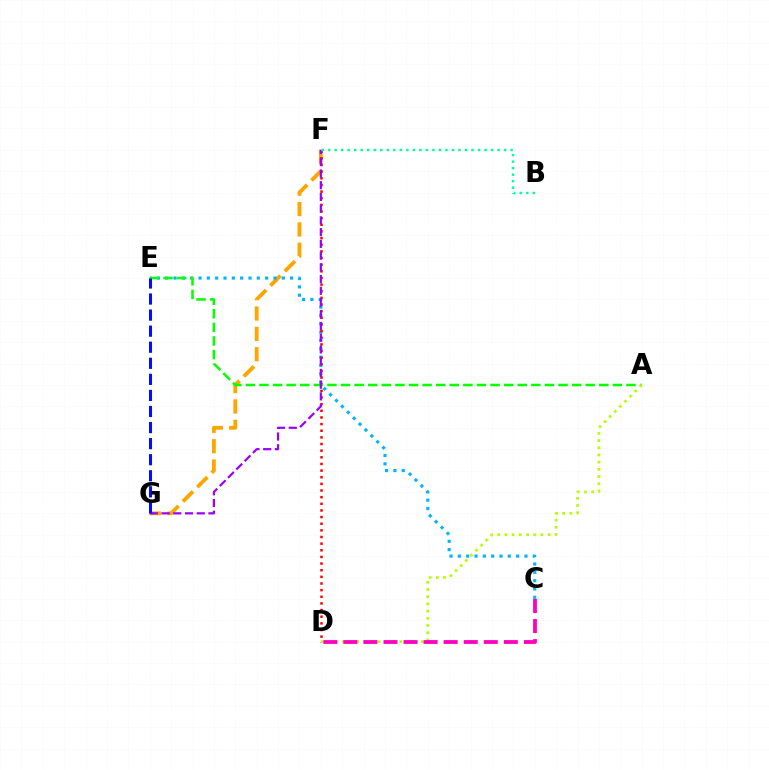{('F', 'G'): [{'color': '#ffa500', 'line_style': 'dashed', 'thickness': 2.77}, {'color': '#9b00ff', 'line_style': 'dashed', 'thickness': 1.59}], ('C', 'E'): [{'color': '#00b5ff', 'line_style': 'dotted', 'thickness': 2.26}], ('D', 'F'): [{'color': '#ff0000', 'line_style': 'dotted', 'thickness': 1.8}], ('A', 'E'): [{'color': '#08ff00', 'line_style': 'dashed', 'thickness': 1.85}], ('A', 'D'): [{'color': '#b3ff00', 'line_style': 'dotted', 'thickness': 1.95}], ('C', 'D'): [{'color': '#ff00bd', 'line_style': 'dashed', 'thickness': 2.72}], ('B', 'F'): [{'color': '#00ff9d', 'line_style': 'dotted', 'thickness': 1.77}], ('E', 'G'): [{'color': '#0010ff', 'line_style': 'dashed', 'thickness': 2.18}]}